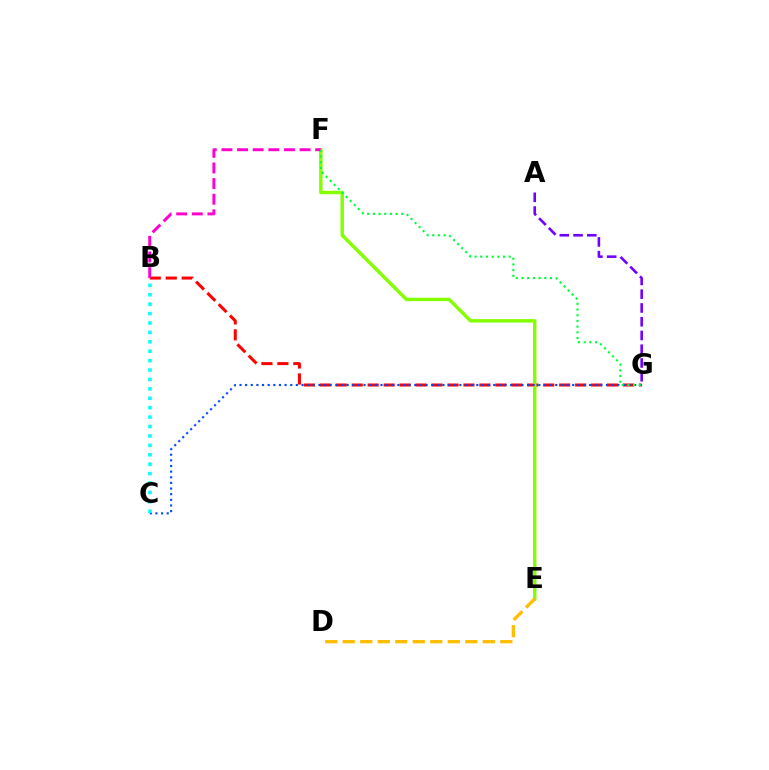{('A', 'G'): [{'color': '#7200ff', 'line_style': 'dashed', 'thickness': 1.87}], ('B', 'G'): [{'color': '#ff0000', 'line_style': 'dashed', 'thickness': 2.17}], ('E', 'F'): [{'color': '#84ff00', 'line_style': 'solid', 'thickness': 2.47}], ('C', 'G'): [{'color': '#004bff', 'line_style': 'dotted', 'thickness': 1.53}], ('B', 'F'): [{'color': '#ff00cf', 'line_style': 'dashed', 'thickness': 2.12}], ('B', 'C'): [{'color': '#00fff6', 'line_style': 'dotted', 'thickness': 2.56}], ('D', 'E'): [{'color': '#ffbd00', 'line_style': 'dashed', 'thickness': 2.38}], ('F', 'G'): [{'color': '#00ff39', 'line_style': 'dotted', 'thickness': 1.55}]}